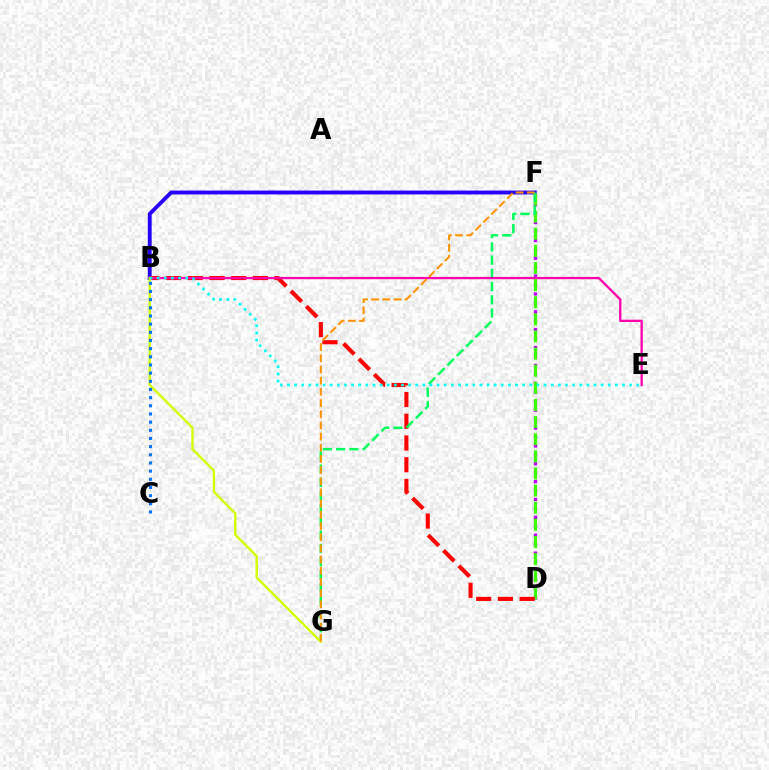{('D', 'F'): [{'color': '#b900ff', 'line_style': 'dotted', 'thickness': 2.43}, {'color': '#3dff00', 'line_style': 'dashed', 'thickness': 2.33}], ('B', 'F'): [{'color': '#2500ff', 'line_style': 'solid', 'thickness': 2.79}], ('B', 'D'): [{'color': '#ff0000', 'line_style': 'dashed', 'thickness': 2.95}], ('F', 'G'): [{'color': '#00ff5c', 'line_style': 'dashed', 'thickness': 1.8}, {'color': '#ff9400', 'line_style': 'dashed', 'thickness': 1.52}], ('B', 'E'): [{'color': '#ff00ac', 'line_style': 'solid', 'thickness': 1.66}, {'color': '#00fff6', 'line_style': 'dotted', 'thickness': 1.94}], ('B', 'G'): [{'color': '#d1ff00', 'line_style': 'solid', 'thickness': 1.71}], ('B', 'C'): [{'color': '#0074ff', 'line_style': 'dotted', 'thickness': 2.22}]}